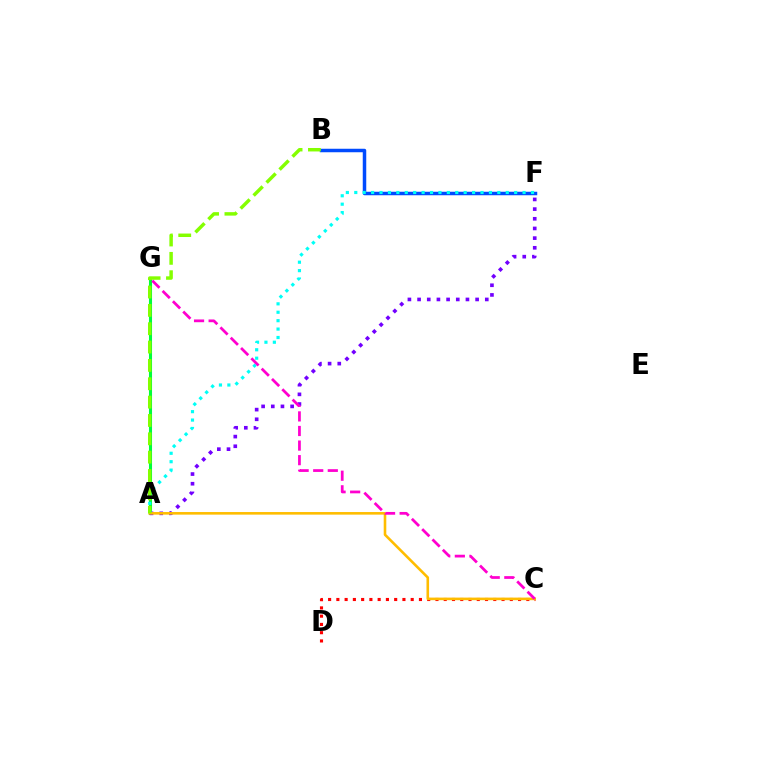{('A', 'G'): [{'color': '#00ff39', 'line_style': 'solid', 'thickness': 2.21}], ('B', 'F'): [{'color': '#004bff', 'line_style': 'solid', 'thickness': 2.52}], ('A', 'F'): [{'color': '#7200ff', 'line_style': 'dotted', 'thickness': 2.63}, {'color': '#00fff6', 'line_style': 'dotted', 'thickness': 2.29}], ('C', 'D'): [{'color': '#ff0000', 'line_style': 'dotted', 'thickness': 2.24}], ('A', 'C'): [{'color': '#ffbd00', 'line_style': 'solid', 'thickness': 1.87}], ('A', 'B'): [{'color': '#84ff00', 'line_style': 'dashed', 'thickness': 2.49}], ('C', 'G'): [{'color': '#ff00cf', 'line_style': 'dashed', 'thickness': 1.98}]}